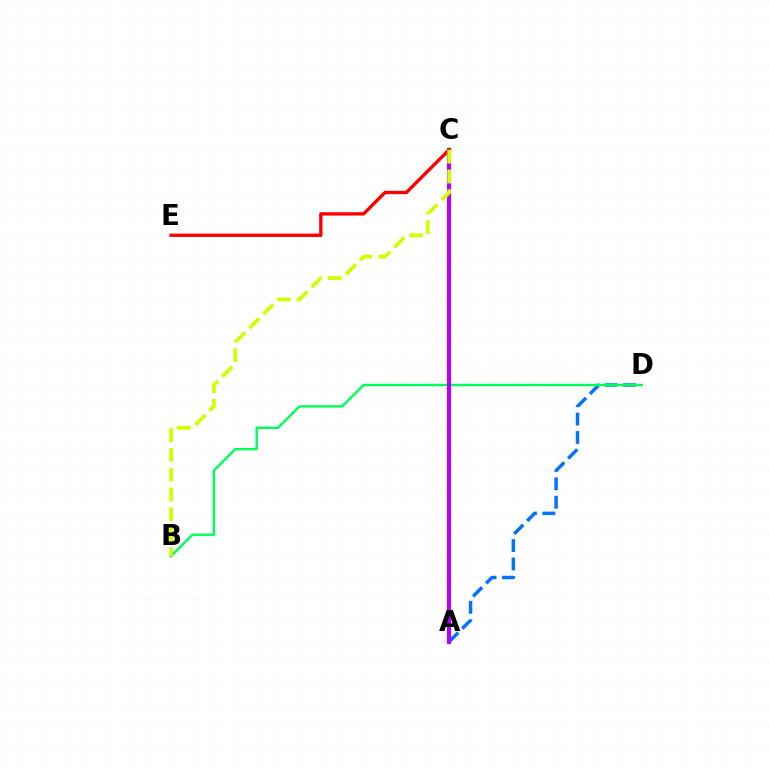{('A', 'D'): [{'color': '#0074ff', 'line_style': 'dashed', 'thickness': 2.5}], ('B', 'D'): [{'color': '#00ff5c', 'line_style': 'solid', 'thickness': 1.74}], ('A', 'C'): [{'color': '#b900ff', 'line_style': 'solid', 'thickness': 2.98}], ('C', 'E'): [{'color': '#ff0000', 'line_style': 'solid', 'thickness': 2.41}], ('B', 'C'): [{'color': '#d1ff00', 'line_style': 'dashed', 'thickness': 2.69}]}